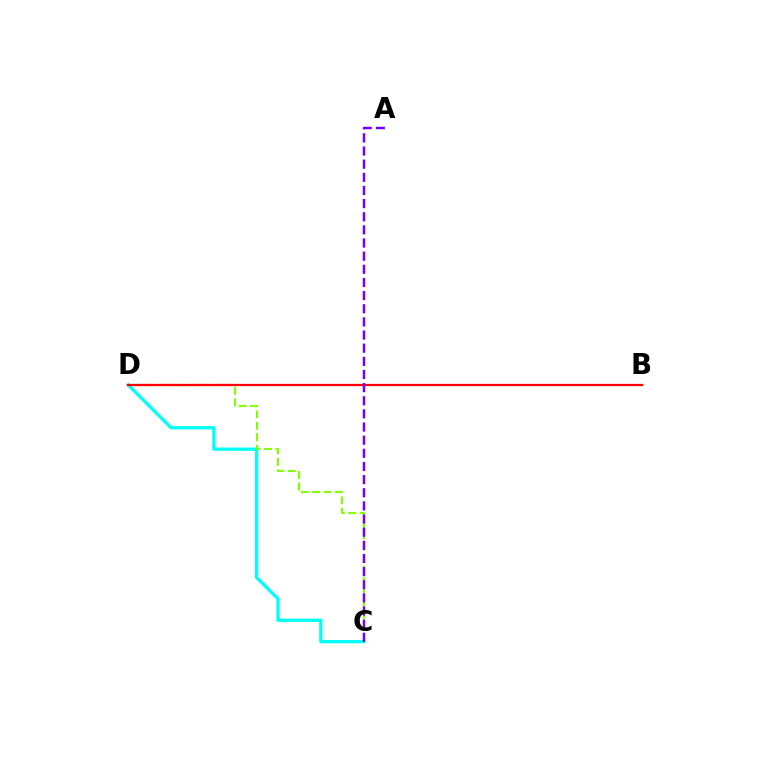{('C', 'D'): [{'color': '#00fff6', 'line_style': 'solid', 'thickness': 2.35}, {'color': '#84ff00', 'line_style': 'dashed', 'thickness': 1.55}], ('B', 'D'): [{'color': '#ff0000', 'line_style': 'solid', 'thickness': 1.64}], ('A', 'C'): [{'color': '#7200ff', 'line_style': 'dashed', 'thickness': 1.79}]}